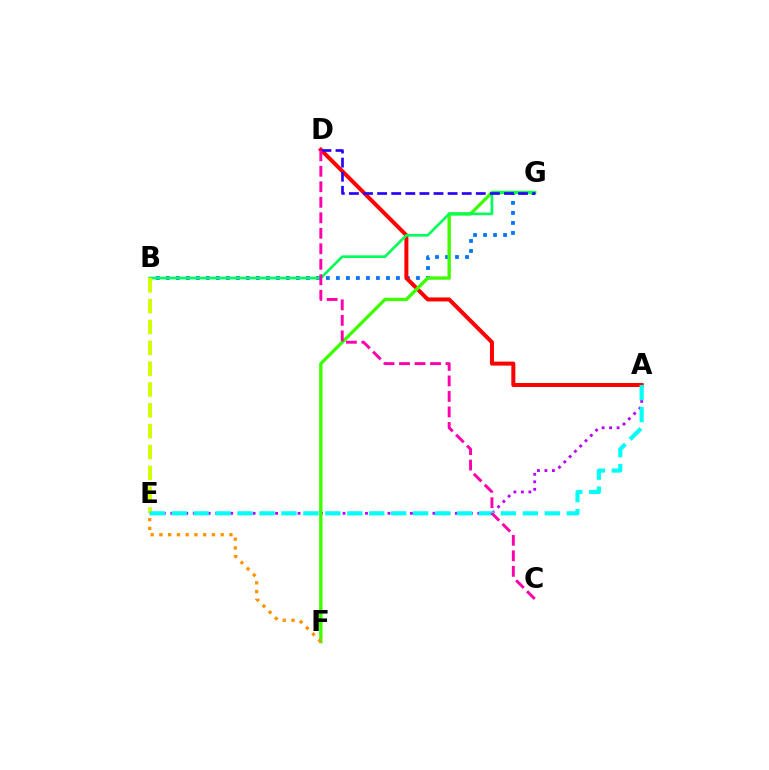{('A', 'E'): [{'color': '#b900ff', 'line_style': 'dotted', 'thickness': 2.03}, {'color': '#00fff6', 'line_style': 'dashed', 'thickness': 2.98}], ('B', 'G'): [{'color': '#0074ff', 'line_style': 'dotted', 'thickness': 2.72}, {'color': '#00ff5c', 'line_style': 'solid', 'thickness': 1.93}], ('A', 'D'): [{'color': '#ff0000', 'line_style': 'solid', 'thickness': 2.88}], ('F', 'G'): [{'color': '#3dff00', 'line_style': 'solid', 'thickness': 2.42}], ('E', 'F'): [{'color': '#ff9400', 'line_style': 'dotted', 'thickness': 2.38}], ('B', 'E'): [{'color': '#d1ff00', 'line_style': 'dashed', 'thickness': 2.83}], ('D', 'G'): [{'color': '#2500ff', 'line_style': 'dashed', 'thickness': 1.92}], ('C', 'D'): [{'color': '#ff00ac', 'line_style': 'dashed', 'thickness': 2.11}]}